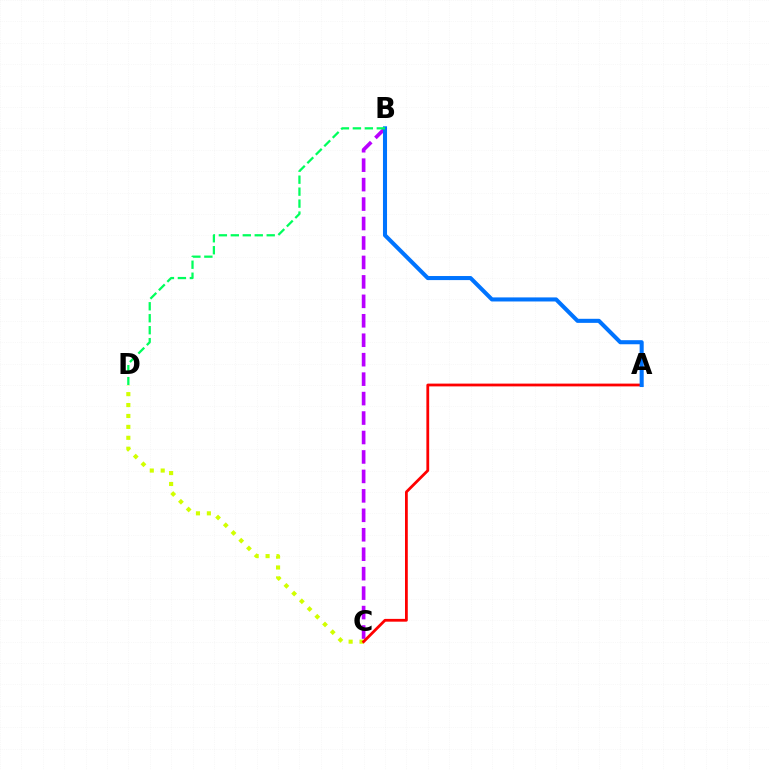{('B', 'C'): [{'color': '#b900ff', 'line_style': 'dashed', 'thickness': 2.64}], ('C', 'D'): [{'color': '#d1ff00', 'line_style': 'dotted', 'thickness': 2.97}], ('A', 'C'): [{'color': '#ff0000', 'line_style': 'solid', 'thickness': 2.0}], ('A', 'B'): [{'color': '#0074ff', 'line_style': 'solid', 'thickness': 2.93}], ('B', 'D'): [{'color': '#00ff5c', 'line_style': 'dashed', 'thickness': 1.63}]}